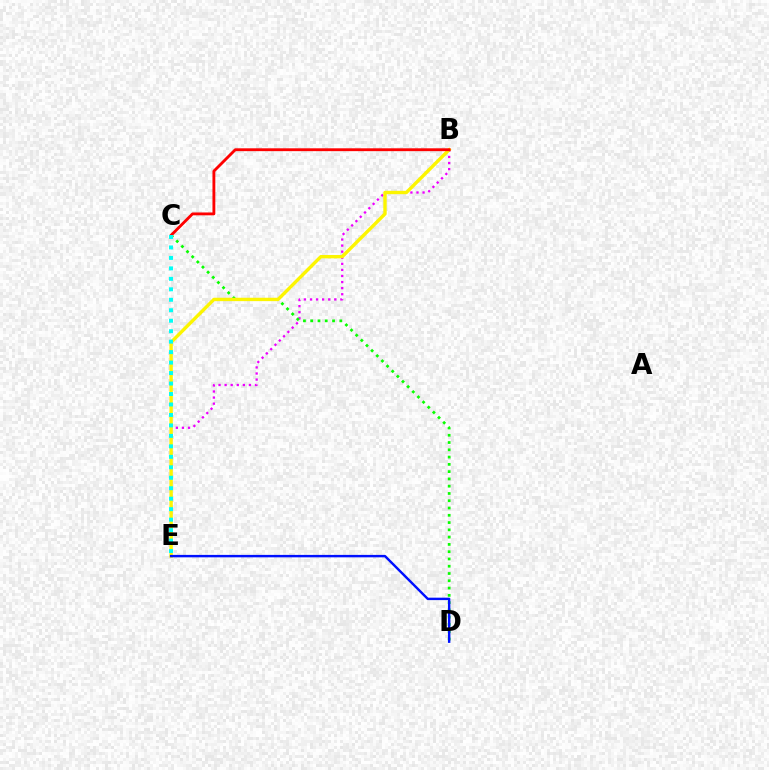{('B', 'E'): [{'color': '#ee00ff', 'line_style': 'dotted', 'thickness': 1.65}, {'color': '#fcf500', 'line_style': 'solid', 'thickness': 2.44}], ('C', 'D'): [{'color': '#08ff00', 'line_style': 'dotted', 'thickness': 1.98}], ('B', 'C'): [{'color': '#ff0000', 'line_style': 'solid', 'thickness': 2.05}], ('D', 'E'): [{'color': '#0010ff', 'line_style': 'solid', 'thickness': 1.75}], ('C', 'E'): [{'color': '#00fff6', 'line_style': 'dotted', 'thickness': 2.84}]}